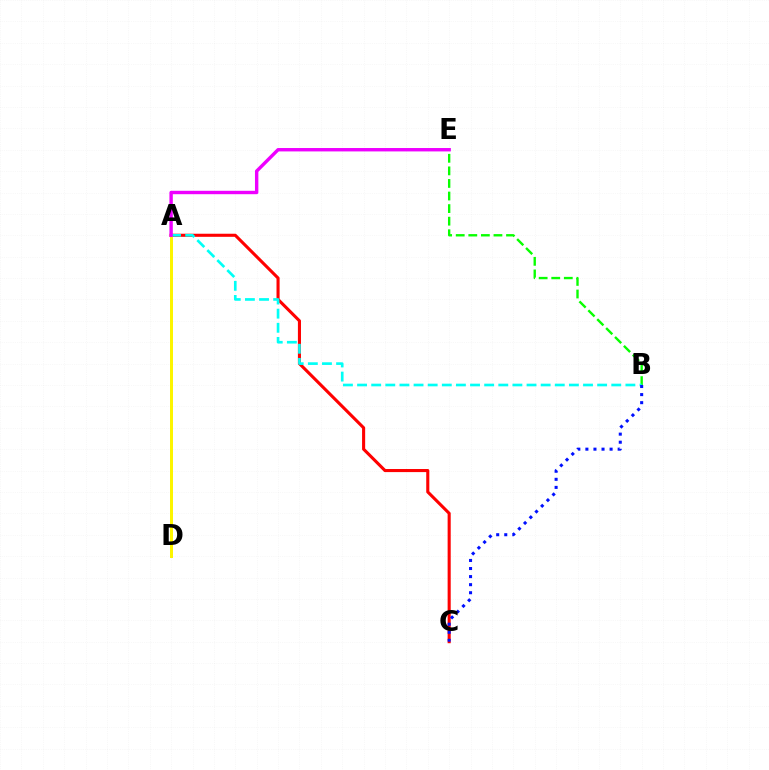{('A', 'C'): [{'color': '#ff0000', 'line_style': 'solid', 'thickness': 2.22}], ('B', 'E'): [{'color': '#08ff00', 'line_style': 'dashed', 'thickness': 1.71}], ('A', 'D'): [{'color': '#fcf500', 'line_style': 'solid', 'thickness': 2.16}], ('A', 'B'): [{'color': '#00fff6', 'line_style': 'dashed', 'thickness': 1.92}], ('A', 'E'): [{'color': '#ee00ff', 'line_style': 'solid', 'thickness': 2.45}], ('B', 'C'): [{'color': '#0010ff', 'line_style': 'dotted', 'thickness': 2.19}]}